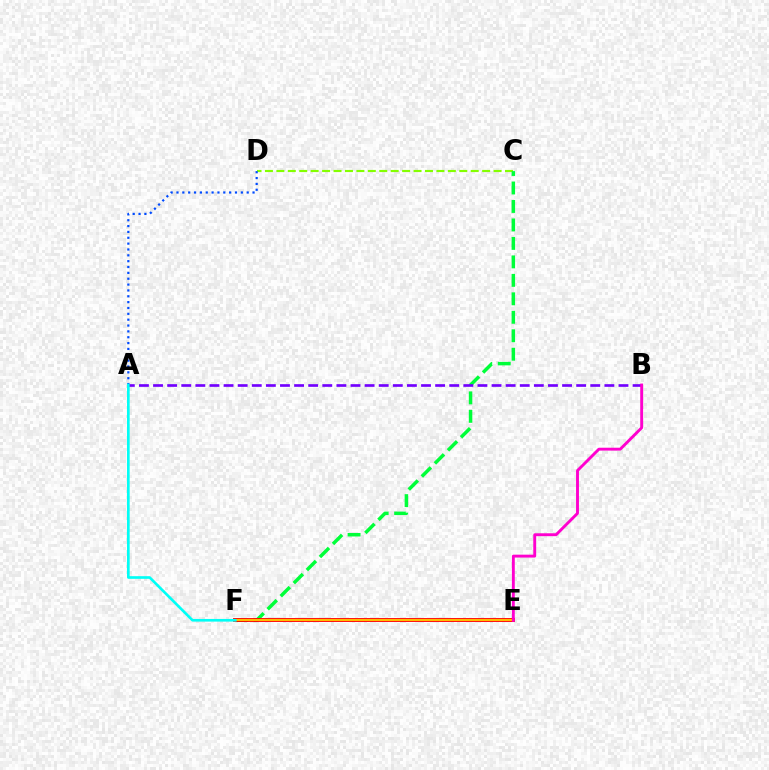{('C', 'D'): [{'color': '#84ff00', 'line_style': 'dashed', 'thickness': 1.55}], ('C', 'F'): [{'color': '#00ff39', 'line_style': 'dashed', 'thickness': 2.51}], ('E', 'F'): [{'color': '#ff0000', 'line_style': 'solid', 'thickness': 2.78}, {'color': '#ffbd00', 'line_style': 'solid', 'thickness': 1.5}], ('A', 'B'): [{'color': '#7200ff', 'line_style': 'dashed', 'thickness': 1.92}], ('A', 'D'): [{'color': '#004bff', 'line_style': 'dotted', 'thickness': 1.59}], ('A', 'F'): [{'color': '#00fff6', 'line_style': 'solid', 'thickness': 1.91}], ('B', 'E'): [{'color': '#ff00cf', 'line_style': 'solid', 'thickness': 2.08}]}